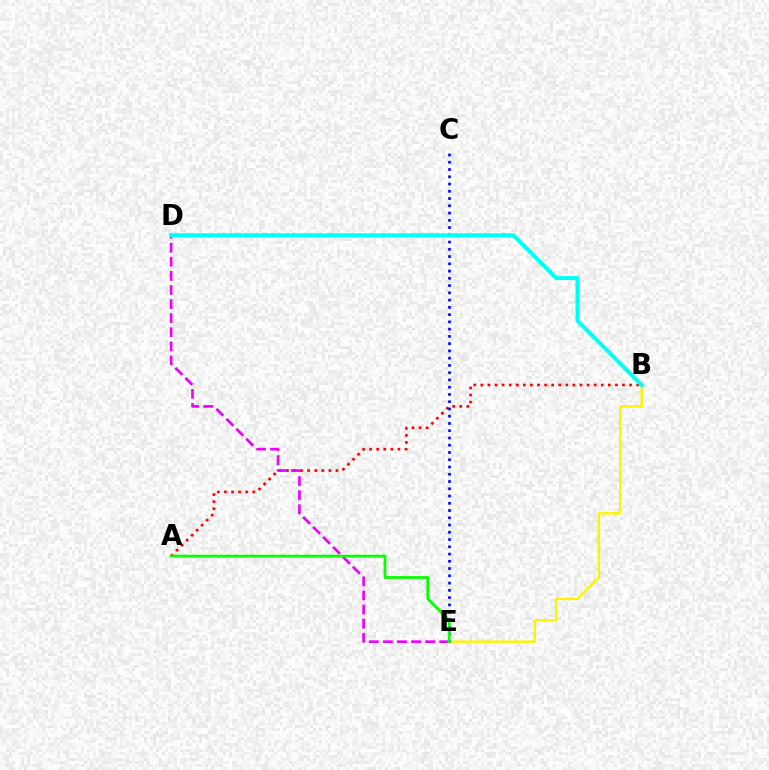{('A', 'B'): [{'color': '#ff0000', 'line_style': 'dotted', 'thickness': 1.92}], ('B', 'E'): [{'color': '#fcf500', 'line_style': 'solid', 'thickness': 1.76}], ('C', 'E'): [{'color': '#0010ff', 'line_style': 'dotted', 'thickness': 1.97}], ('D', 'E'): [{'color': '#ee00ff', 'line_style': 'dashed', 'thickness': 1.91}], ('B', 'D'): [{'color': '#00fff6', 'line_style': 'solid', 'thickness': 2.87}], ('A', 'E'): [{'color': '#08ff00', 'line_style': 'solid', 'thickness': 2.0}]}